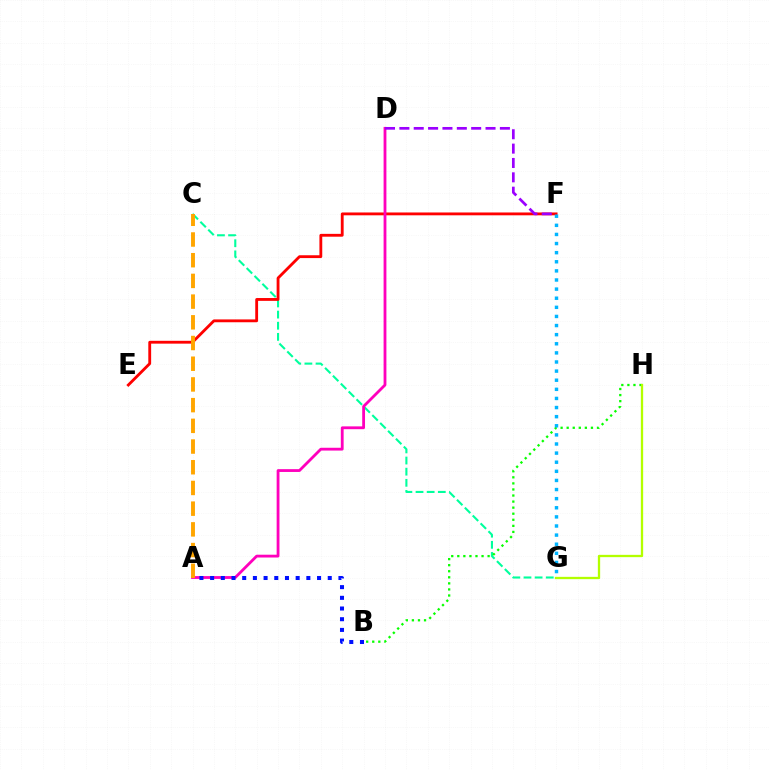{('C', 'G'): [{'color': '#00ff9d', 'line_style': 'dashed', 'thickness': 1.51}], ('E', 'F'): [{'color': '#ff0000', 'line_style': 'solid', 'thickness': 2.04}], ('B', 'H'): [{'color': '#08ff00', 'line_style': 'dotted', 'thickness': 1.65}], ('G', 'H'): [{'color': '#b3ff00', 'line_style': 'solid', 'thickness': 1.66}], ('A', 'D'): [{'color': '#ff00bd', 'line_style': 'solid', 'thickness': 2.02}], ('D', 'F'): [{'color': '#9b00ff', 'line_style': 'dashed', 'thickness': 1.95}], ('A', 'B'): [{'color': '#0010ff', 'line_style': 'dotted', 'thickness': 2.91}], ('F', 'G'): [{'color': '#00b5ff', 'line_style': 'dotted', 'thickness': 2.48}], ('A', 'C'): [{'color': '#ffa500', 'line_style': 'dashed', 'thickness': 2.81}]}